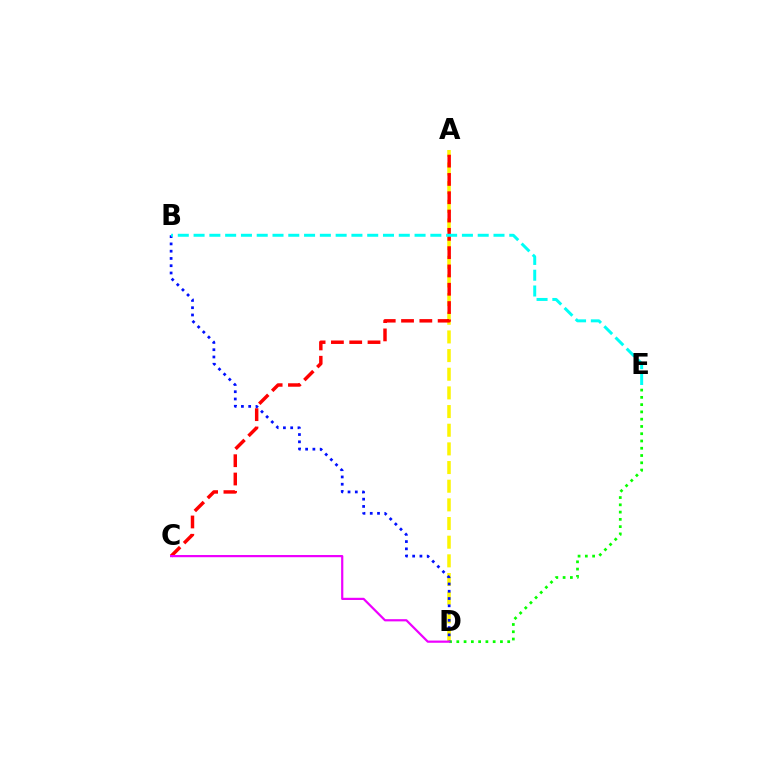{('A', 'D'): [{'color': '#fcf500', 'line_style': 'dashed', 'thickness': 2.53}], ('A', 'C'): [{'color': '#ff0000', 'line_style': 'dashed', 'thickness': 2.49}], ('D', 'E'): [{'color': '#08ff00', 'line_style': 'dotted', 'thickness': 1.98}], ('B', 'D'): [{'color': '#0010ff', 'line_style': 'dotted', 'thickness': 1.97}], ('B', 'E'): [{'color': '#00fff6', 'line_style': 'dashed', 'thickness': 2.14}], ('C', 'D'): [{'color': '#ee00ff', 'line_style': 'solid', 'thickness': 1.59}]}